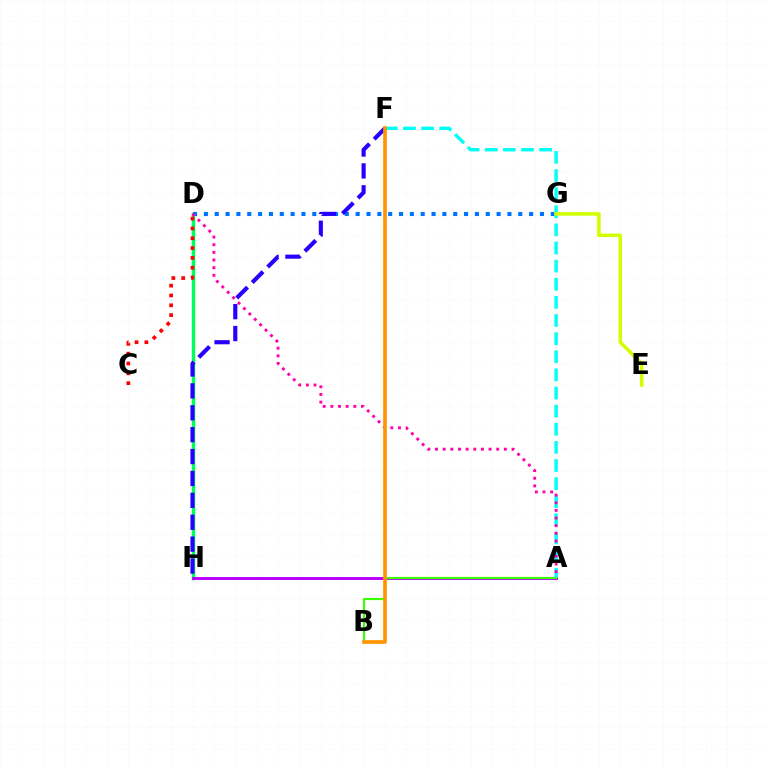{('D', 'H'): [{'color': '#00ff5c', 'line_style': 'solid', 'thickness': 2.47}], ('D', 'G'): [{'color': '#0074ff', 'line_style': 'dotted', 'thickness': 2.95}], ('A', 'H'): [{'color': '#b900ff', 'line_style': 'solid', 'thickness': 2.12}], ('F', 'H'): [{'color': '#2500ff', 'line_style': 'dashed', 'thickness': 2.97}], ('A', 'B'): [{'color': '#3dff00', 'line_style': 'solid', 'thickness': 1.57}], ('A', 'F'): [{'color': '#00fff6', 'line_style': 'dashed', 'thickness': 2.46}], ('E', 'G'): [{'color': '#d1ff00', 'line_style': 'solid', 'thickness': 2.56}], ('C', 'D'): [{'color': '#ff0000', 'line_style': 'dotted', 'thickness': 2.67}], ('A', 'D'): [{'color': '#ff00ac', 'line_style': 'dotted', 'thickness': 2.08}], ('B', 'F'): [{'color': '#ff9400', 'line_style': 'solid', 'thickness': 2.63}]}